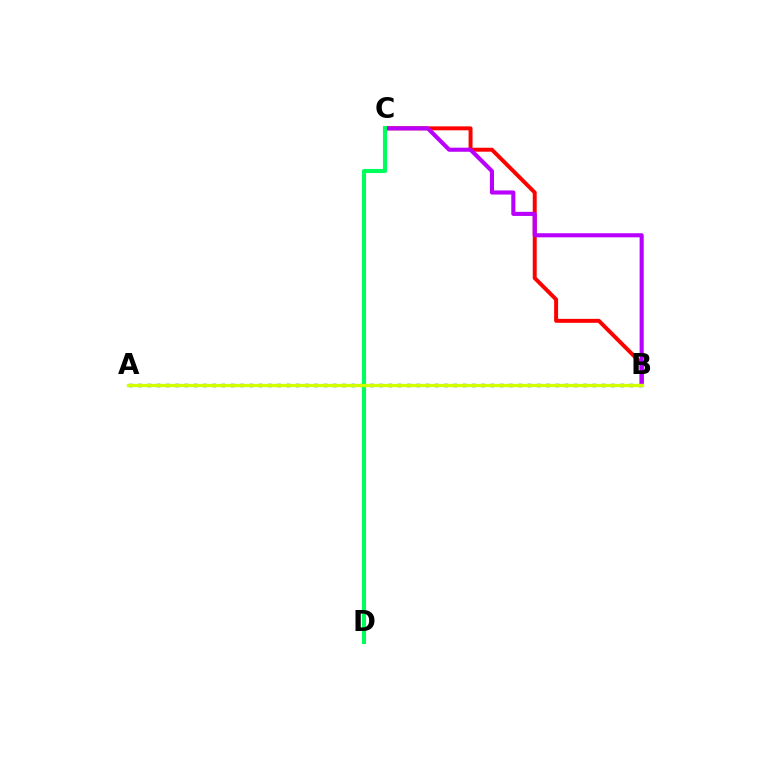{('B', 'C'): [{'color': '#ff0000', 'line_style': 'solid', 'thickness': 2.84}, {'color': '#b900ff', 'line_style': 'solid', 'thickness': 2.95}], ('A', 'B'): [{'color': '#0074ff', 'line_style': 'dotted', 'thickness': 2.52}, {'color': '#d1ff00', 'line_style': 'solid', 'thickness': 2.43}], ('C', 'D'): [{'color': '#00ff5c', 'line_style': 'solid', 'thickness': 2.94}]}